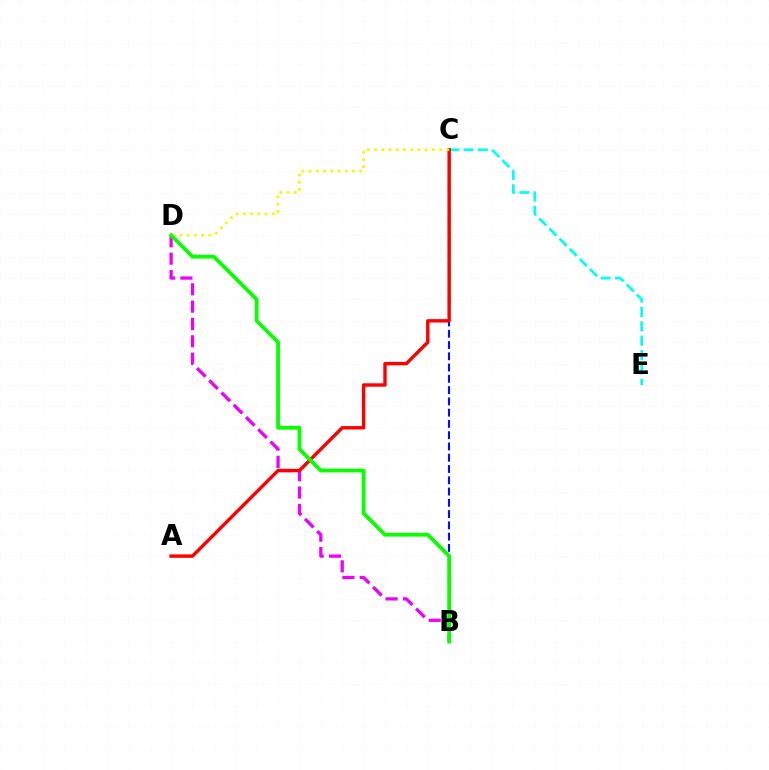{('C', 'E'): [{'color': '#00fff6', 'line_style': 'dashed', 'thickness': 1.95}], ('B', 'D'): [{'color': '#ee00ff', 'line_style': 'dashed', 'thickness': 2.36}, {'color': '#08ff00', 'line_style': 'solid', 'thickness': 2.71}], ('B', 'C'): [{'color': '#0010ff', 'line_style': 'dashed', 'thickness': 1.53}], ('A', 'C'): [{'color': '#ff0000', 'line_style': 'solid', 'thickness': 2.45}], ('C', 'D'): [{'color': '#fcf500', 'line_style': 'dotted', 'thickness': 1.97}]}